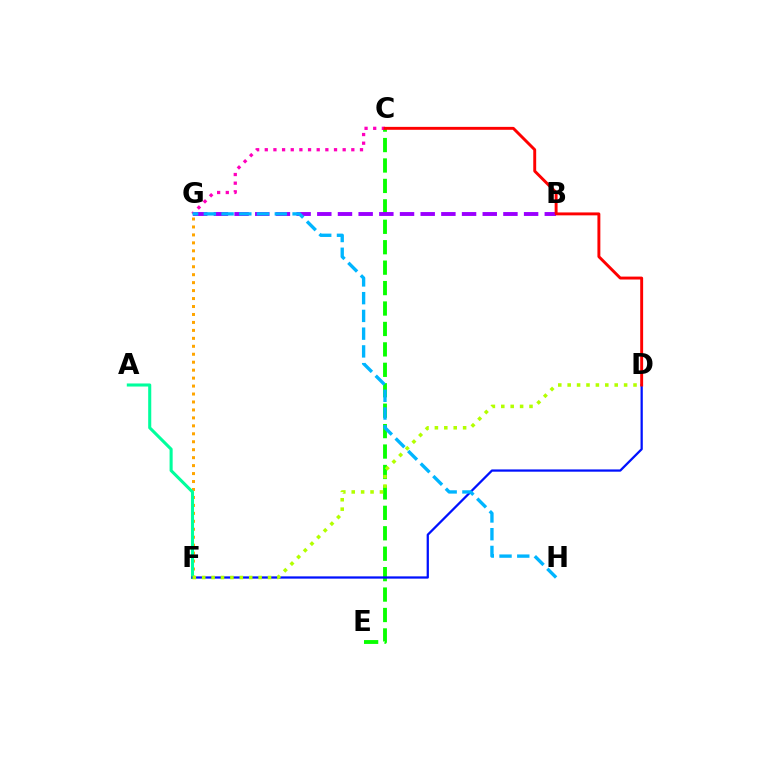{('F', 'G'): [{'color': '#ffa500', 'line_style': 'dotted', 'thickness': 2.16}], ('C', 'E'): [{'color': '#08ff00', 'line_style': 'dashed', 'thickness': 2.78}], ('A', 'F'): [{'color': '#00ff9d', 'line_style': 'solid', 'thickness': 2.21}], ('C', 'G'): [{'color': '#ff00bd', 'line_style': 'dotted', 'thickness': 2.35}], ('B', 'G'): [{'color': '#9b00ff', 'line_style': 'dashed', 'thickness': 2.81}], ('D', 'F'): [{'color': '#0010ff', 'line_style': 'solid', 'thickness': 1.63}, {'color': '#b3ff00', 'line_style': 'dotted', 'thickness': 2.56}], ('C', 'D'): [{'color': '#ff0000', 'line_style': 'solid', 'thickness': 2.1}], ('G', 'H'): [{'color': '#00b5ff', 'line_style': 'dashed', 'thickness': 2.41}]}